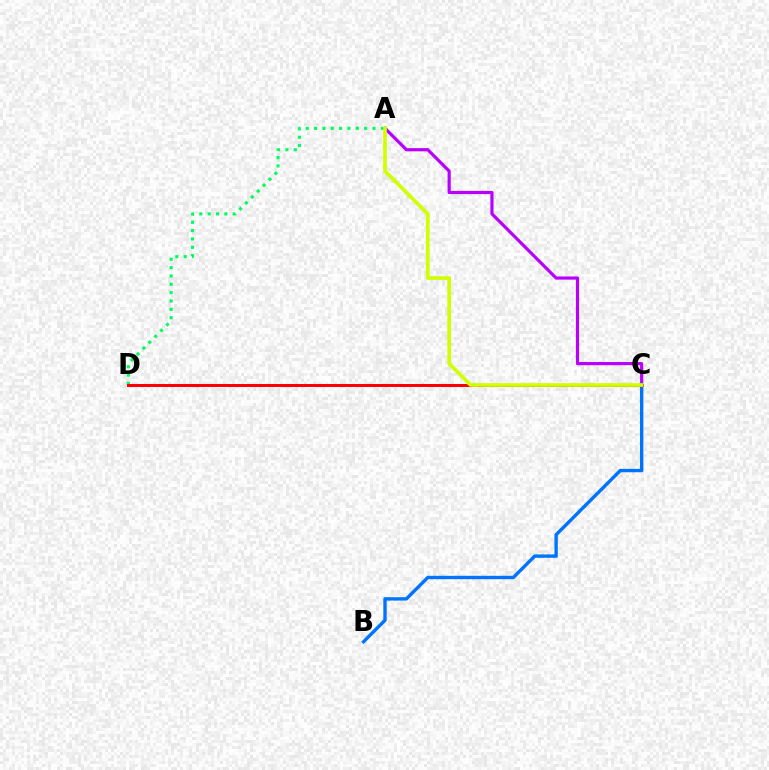{('A', 'C'): [{'color': '#b900ff', 'line_style': 'solid', 'thickness': 2.29}, {'color': '#d1ff00', 'line_style': 'solid', 'thickness': 2.65}], ('B', 'C'): [{'color': '#0074ff', 'line_style': 'solid', 'thickness': 2.43}], ('A', 'D'): [{'color': '#00ff5c', 'line_style': 'dotted', 'thickness': 2.27}], ('C', 'D'): [{'color': '#ff0000', 'line_style': 'solid', 'thickness': 2.16}]}